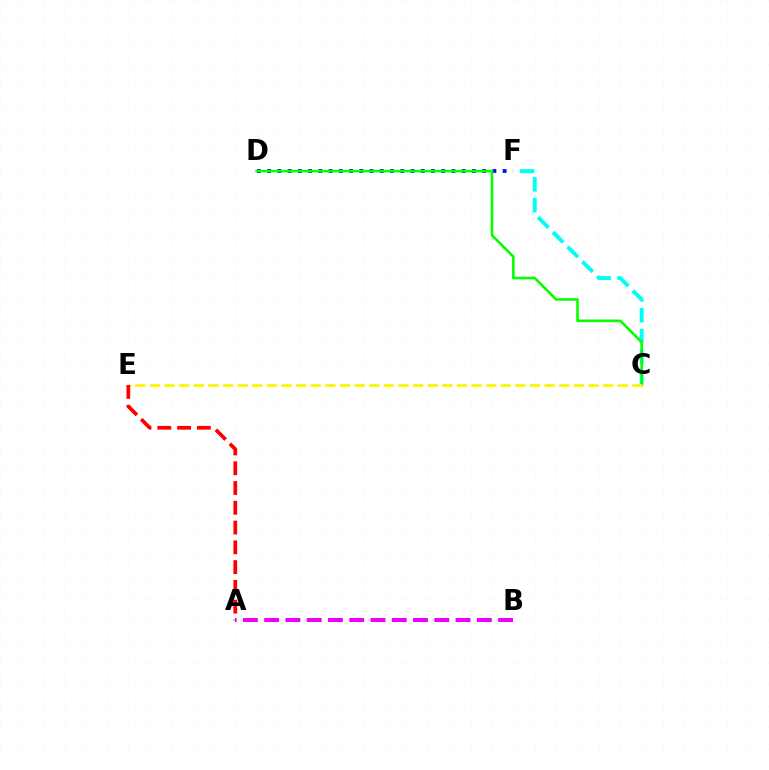{('D', 'F'): [{'color': '#0010ff', 'line_style': 'dotted', 'thickness': 2.78}], ('C', 'F'): [{'color': '#00fff6', 'line_style': 'dashed', 'thickness': 2.83}], ('C', 'D'): [{'color': '#08ff00', 'line_style': 'solid', 'thickness': 1.88}], ('C', 'E'): [{'color': '#fcf500', 'line_style': 'dashed', 'thickness': 1.99}], ('A', 'E'): [{'color': '#ff0000', 'line_style': 'dashed', 'thickness': 2.69}], ('A', 'B'): [{'color': '#ee00ff', 'line_style': 'dashed', 'thickness': 2.89}]}